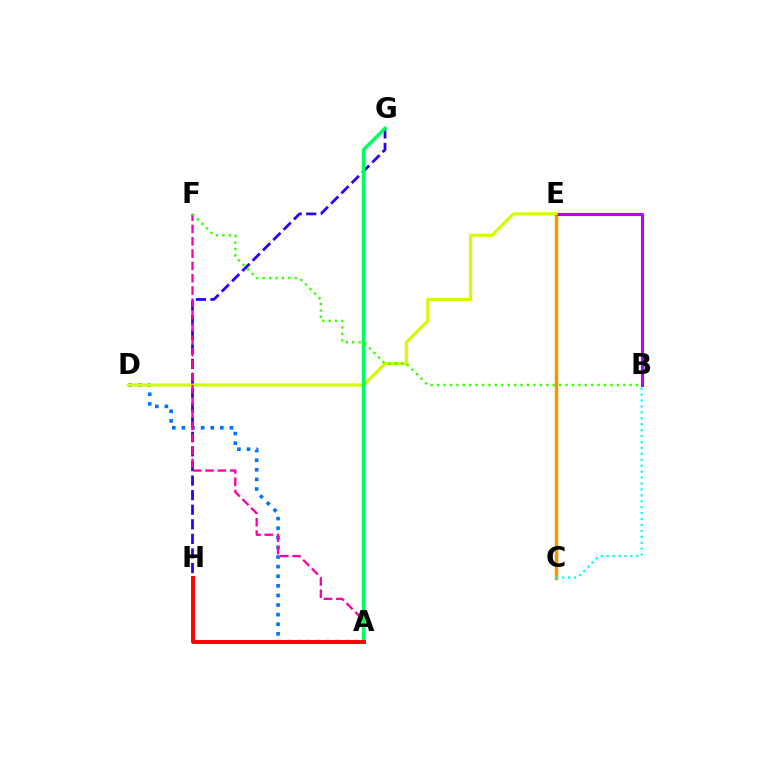{('C', 'E'): [{'color': '#ff9400', 'line_style': 'solid', 'thickness': 2.51}], ('B', 'E'): [{'color': '#b900ff', 'line_style': 'solid', 'thickness': 2.22}], ('B', 'C'): [{'color': '#00fff6', 'line_style': 'dotted', 'thickness': 1.61}], ('A', 'D'): [{'color': '#0074ff', 'line_style': 'dotted', 'thickness': 2.61}], ('D', 'E'): [{'color': '#d1ff00', 'line_style': 'solid', 'thickness': 2.27}], ('G', 'H'): [{'color': '#2500ff', 'line_style': 'dashed', 'thickness': 1.98}], ('A', 'F'): [{'color': '#ff00ac', 'line_style': 'dashed', 'thickness': 1.67}], ('A', 'G'): [{'color': '#00ff5c', 'line_style': 'solid', 'thickness': 2.51}], ('A', 'H'): [{'color': '#ff0000', 'line_style': 'solid', 'thickness': 2.83}], ('B', 'F'): [{'color': '#3dff00', 'line_style': 'dotted', 'thickness': 1.74}]}